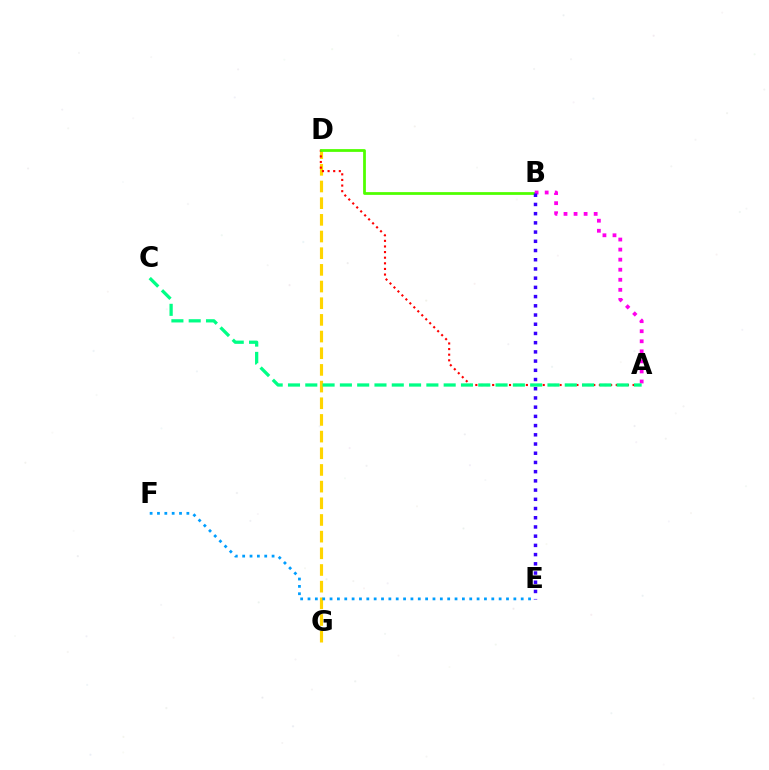{('D', 'G'): [{'color': '#ffd500', 'line_style': 'dashed', 'thickness': 2.27}], ('A', 'D'): [{'color': '#ff0000', 'line_style': 'dotted', 'thickness': 1.53}], ('B', 'D'): [{'color': '#4fff00', 'line_style': 'solid', 'thickness': 1.99}], ('A', 'B'): [{'color': '#ff00ed', 'line_style': 'dotted', 'thickness': 2.73}], ('E', 'F'): [{'color': '#009eff', 'line_style': 'dotted', 'thickness': 2.0}], ('A', 'C'): [{'color': '#00ff86', 'line_style': 'dashed', 'thickness': 2.35}], ('B', 'E'): [{'color': '#3700ff', 'line_style': 'dotted', 'thickness': 2.5}]}